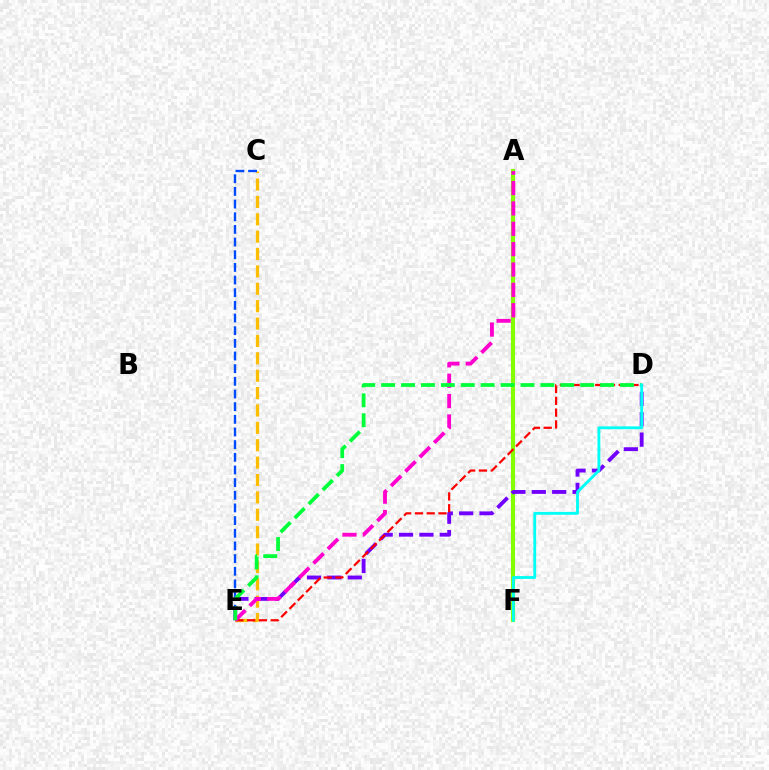{('C', 'E'): [{'color': '#ffbd00', 'line_style': 'dashed', 'thickness': 2.36}, {'color': '#004bff', 'line_style': 'dashed', 'thickness': 1.72}], ('A', 'F'): [{'color': '#84ff00', 'line_style': 'solid', 'thickness': 2.96}], ('D', 'E'): [{'color': '#7200ff', 'line_style': 'dashed', 'thickness': 2.77}, {'color': '#ff0000', 'line_style': 'dashed', 'thickness': 1.6}, {'color': '#00ff39', 'line_style': 'dashed', 'thickness': 2.7}], ('A', 'E'): [{'color': '#ff00cf', 'line_style': 'dashed', 'thickness': 2.77}], ('D', 'F'): [{'color': '#00fff6', 'line_style': 'solid', 'thickness': 2.04}]}